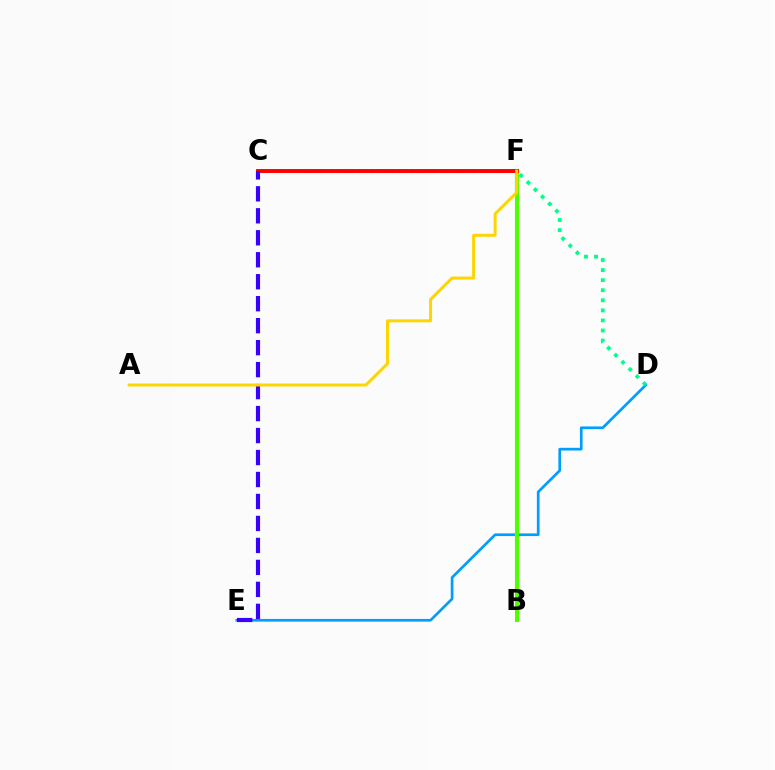{('D', 'E'): [{'color': '#009eff', 'line_style': 'solid', 'thickness': 1.94}], ('C', 'F'): [{'color': '#ff00ed', 'line_style': 'dashed', 'thickness': 1.86}, {'color': '#ff0000', 'line_style': 'solid', 'thickness': 2.81}], ('B', 'F'): [{'color': '#4fff00', 'line_style': 'solid', 'thickness': 2.98}], ('C', 'D'): [{'color': '#00ff86', 'line_style': 'dotted', 'thickness': 2.74}], ('C', 'E'): [{'color': '#3700ff', 'line_style': 'dashed', 'thickness': 2.99}], ('A', 'F'): [{'color': '#ffd500', 'line_style': 'solid', 'thickness': 2.16}]}